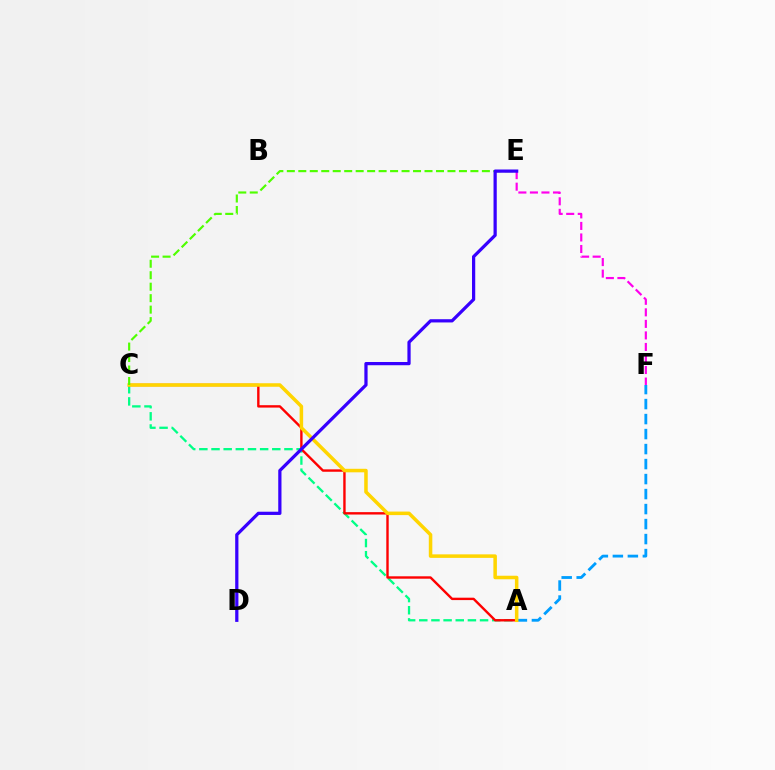{('E', 'F'): [{'color': '#ff00ed', 'line_style': 'dashed', 'thickness': 1.57}], ('A', 'C'): [{'color': '#00ff86', 'line_style': 'dashed', 'thickness': 1.65}, {'color': '#ff0000', 'line_style': 'solid', 'thickness': 1.72}, {'color': '#ffd500', 'line_style': 'solid', 'thickness': 2.54}], ('A', 'F'): [{'color': '#009eff', 'line_style': 'dashed', 'thickness': 2.04}], ('C', 'E'): [{'color': '#4fff00', 'line_style': 'dashed', 'thickness': 1.56}], ('D', 'E'): [{'color': '#3700ff', 'line_style': 'solid', 'thickness': 2.33}]}